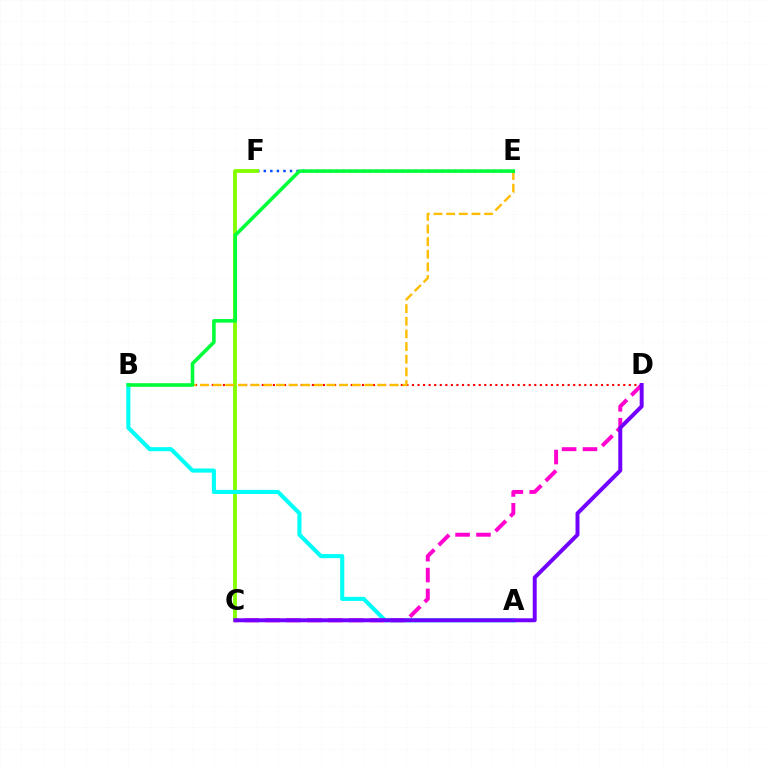{('E', 'F'): [{'color': '#004bff', 'line_style': 'dotted', 'thickness': 1.78}], ('B', 'D'): [{'color': '#ff0000', 'line_style': 'dotted', 'thickness': 1.51}], ('C', 'F'): [{'color': '#84ff00', 'line_style': 'solid', 'thickness': 2.76}], ('B', 'E'): [{'color': '#ffbd00', 'line_style': 'dashed', 'thickness': 1.72}, {'color': '#00ff39', 'line_style': 'solid', 'thickness': 2.57}], ('A', 'B'): [{'color': '#00fff6', 'line_style': 'solid', 'thickness': 2.94}], ('C', 'D'): [{'color': '#ff00cf', 'line_style': 'dashed', 'thickness': 2.84}, {'color': '#7200ff', 'line_style': 'solid', 'thickness': 2.85}]}